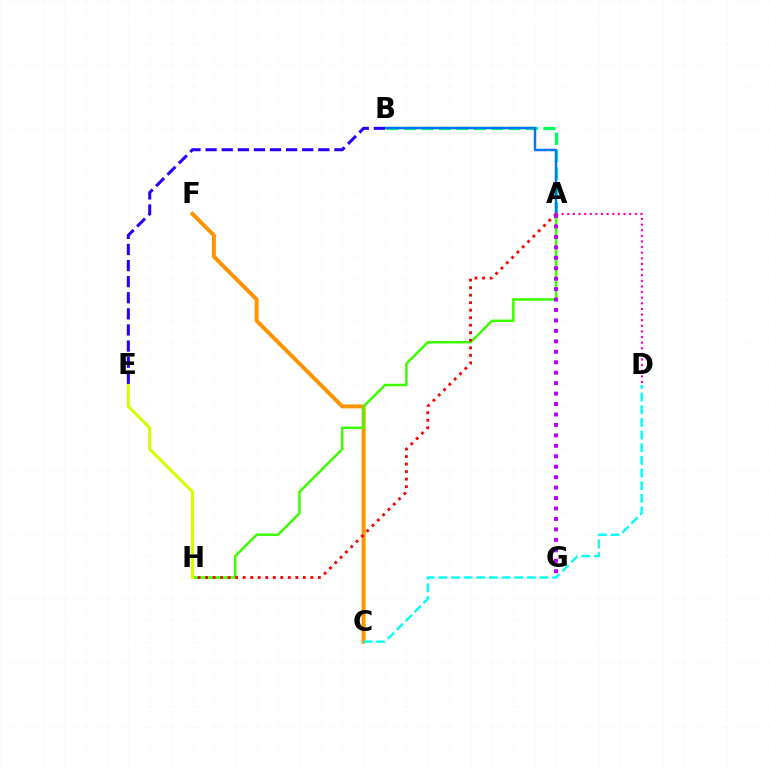{('C', 'F'): [{'color': '#ff9400', 'line_style': 'solid', 'thickness': 2.83}], ('A', 'B'): [{'color': '#00ff5c', 'line_style': 'dashed', 'thickness': 2.36}, {'color': '#0074ff', 'line_style': 'solid', 'thickness': 1.76}], ('A', 'H'): [{'color': '#3dff00', 'line_style': 'solid', 'thickness': 1.8}, {'color': '#ff0000', 'line_style': 'dotted', 'thickness': 2.04}], ('C', 'D'): [{'color': '#00fff6', 'line_style': 'dashed', 'thickness': 1.72}], ('A', 'D'): [{'color': '#ff00ac', 'line_style': 'dotted', 'thickness': 1.53}], ('A', 'G'): [{'color': '#b900ff', 'line_style': 'dotted', 'thickness': 2.84}], ('E', 'H'): [{'color': '#d1ff00', 'line_style': 'solid', 'thickness': 2.16}], ('B', 'E'): [{'color': '#2500ff', 'line_style': 'dashed', 'thickness': 2.19}]}